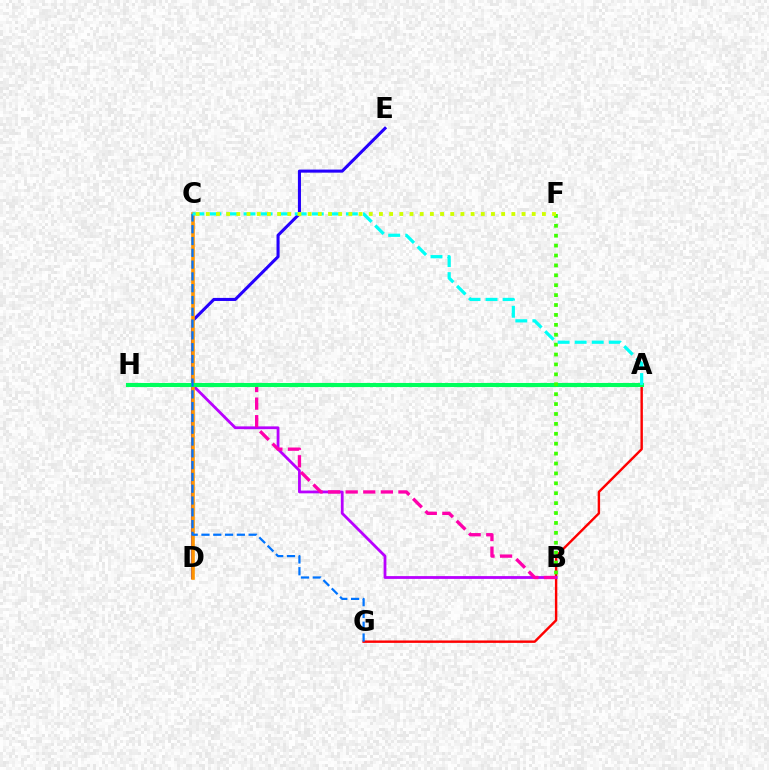{('A', 'G'): [{'color': '#ff0000', 'line_style': 'solid', 'thickness': 1.74}], ('B', 'H'): [{'color': '#b900ff', 'line_style': 'solid', 'thickness': 2.01}, {'color': '#ff00ac', 'line_style': 'dashed', 'thickness': 2.39}], ('D', 'E'): [{'color': '#2500ff', 'line_style': 'solid', 'thickness': 2.21}], ('C', 'D'): [{'color': '#ff9400', 'line_style': 'solid', 'thickness': 2.59}], ('A', 'H'): [{'color': '#00ff5c', 'line_style': 'solid', 'thickness': 2.94}], ('C', 'G'): [{'color': '#0074ff', 'line_style': 'dashed', 'thickness': 1.6}], ('B', 'F'): [{'color': '#3dff00', 'line_style': 'dotted', 'thickness': 2.69}], ('A', 'C'): [{'color': '#00fff6', 'line_style': 'dashed', 'thickness': 2.32}], ('C', 'F'): [{'color': '#d1ff00', 'line_style': 'dotted', 'thickness': 2.77}]}